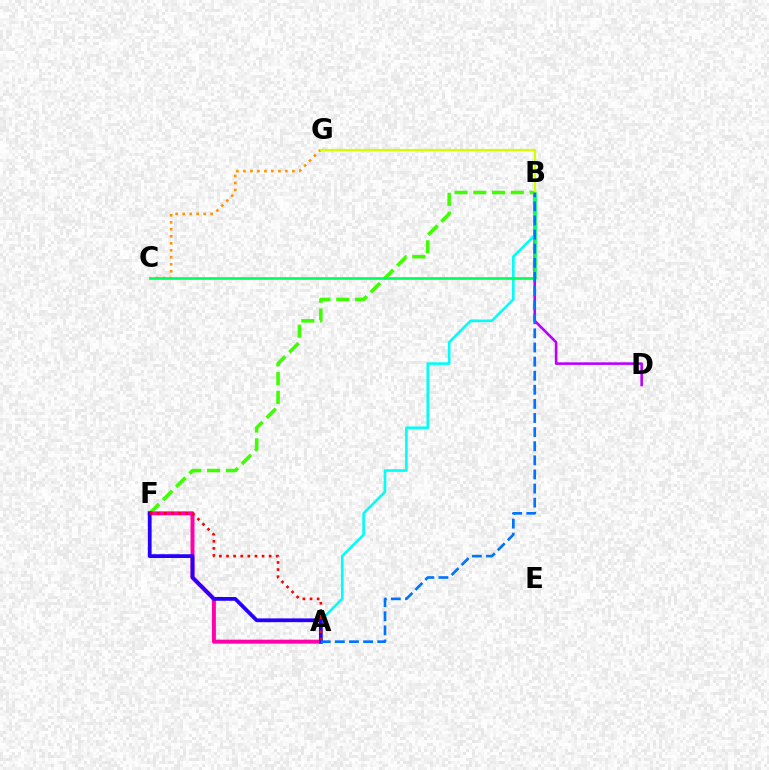{('B', 'D'): [{'color': '#b900ff', 'line_style': 'solid', 'thickness': 1.86}], ('A', 'B'): [{'color': '#00fff6', 'line_style': 'solid', 'thickness': 1.89}, {'color': '#0074ff', 'line_style': 'dashed', 'thickness': 1.92}], ('B', 'F'): [{'color': '#3dff00', 'line_style': 'dashed', 'thickness': 2.55}], ('C', 'G'): [{'color': '#ff9400', 'line_style': 'dotted', 'thickness': 1.9}], ('B', 'C'): [{'color': '#00ff5c', 'line_style': 'solid', 'thickness': 1.91}], ('A', 'F'): [{'color': '#ff00ac', 'line_style': 'solid', 'thickness': 2.85}, {'color': '#2500ff', 'line_style': 'solid', 'thickness': 2.71}, {'color': '#ff0000', 'line_style': 'dotted', 'thickness': 1.93}], ('B', 'G'): [{'color': '#d1ff00', 'line_style': 'solid', 'thickness': 1.62}]}